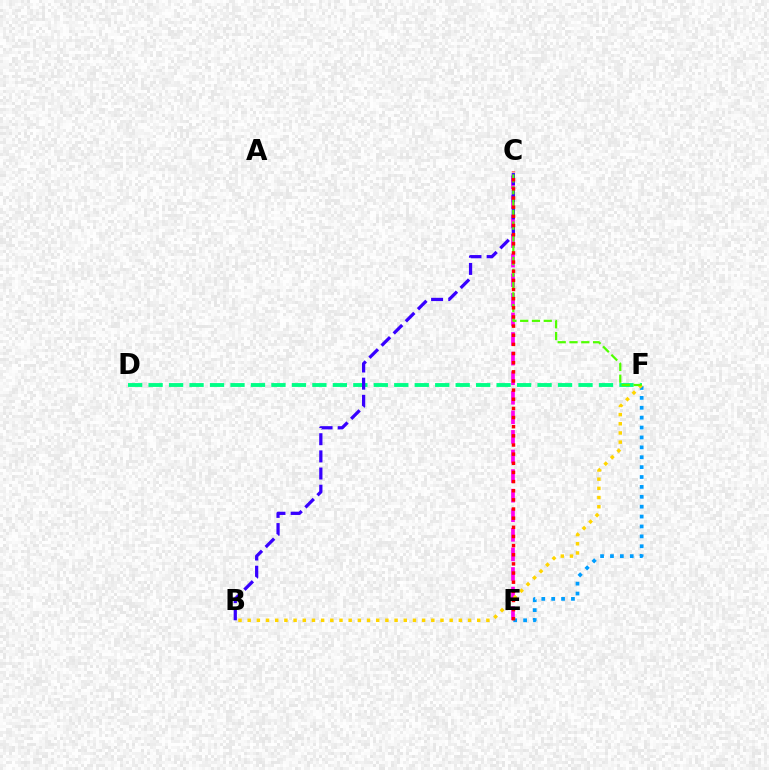{('D', 'F'): [{'color': '#00ff86', 'line_style': 'dashed', 'thickness': 2.78}], ('C', 'E'): [{'color': '#ff00ed', 'line_style': 'dashed', 'thickness': 2.66}, {'color': '#ff0000', 'line_style': 'dotted', 'thickness': 2.48}], ('E', 'F'): [{'color': '#009eff', 'line_style': 'dotted', 'thickness': 2.69}], ('B', 'C'): [{'color': '#3700ff', 'line_style': 'dashed', 'thickness': 2.33}], ('B', 'F'): [{'color': '#ffd500', 'line_style': 'dotted', 'thickness': 2.49}], ('C', 'F'): [{'color': '#4fff00', 'line_style': 'dashed', 'thickness': 1.6}]}